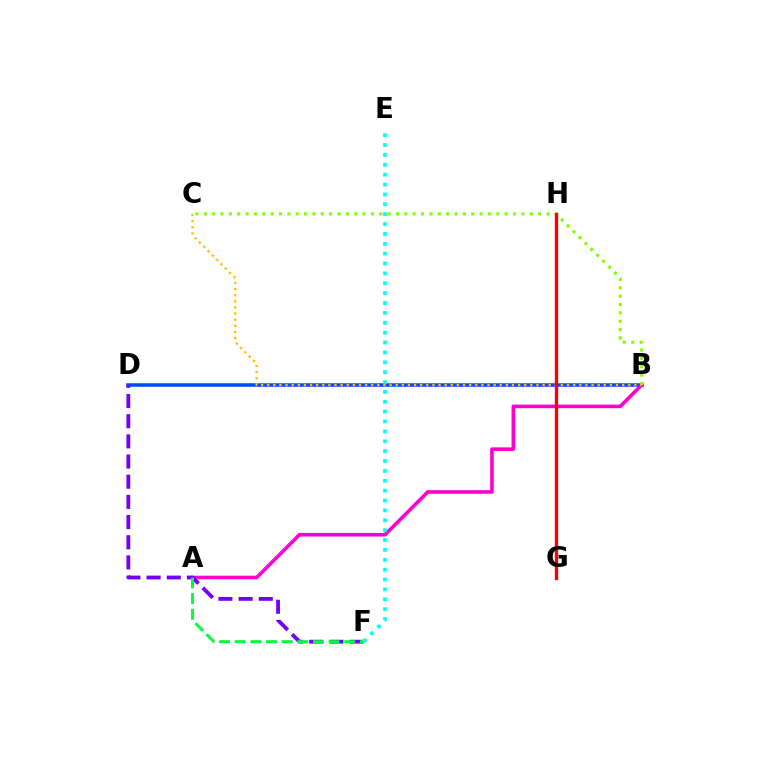{('B', 'D'): [{'color': '#004bff', 'line_style': 'solid', 'thickness': 2.54}], ('A', 'B'): [{'color': '#ff00cf', 'line_style': 'solid', 'thickness': 2.59}], ('D', 'F'): [{'color': '#7200ff', 'line_style': 'dashed', 'thickness': 2.74}], ('B', 'C'): [{'color': '#84ff00', 'line_style': 'dotted', 'thickness': 2.27}, {'color': '#ffbd00', 'line_style': 'dotted', 'thickness': 1.66}], ('A', 'F'): [{'color': '#00ff39', 'line_style': 'dashed', 'thickness': 2.13}], ('G', 'H'): [{'color': '#ff0000', 'line_style': 'solid', 'thickness': 2.41}], ('E', 'F'): [{'color': '#00fff6', 'line_style': 'dotted', 'thickness': 2.68}]}